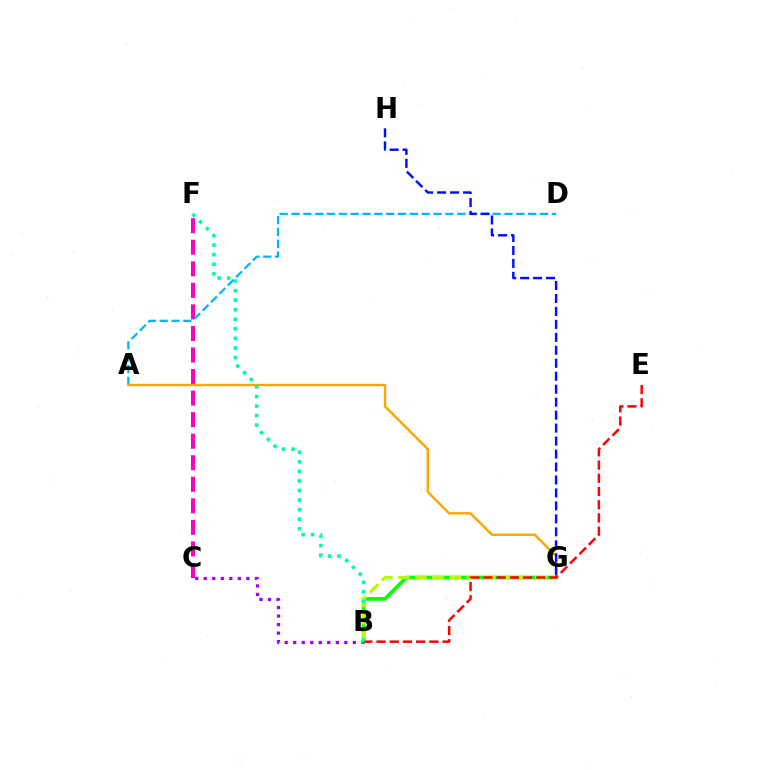{('B', 'C'): [{'color': '#9b00ff', 'line_style': 'dotted', 'thickness': 2.32}], ('C', 'F'): [{'color': '#ff00bd', 'line_style': 'dashed', 'thickness': 2.93}], ('A', 'D'): [{'color': '#00b5ff', 'line_style': 'dashed', 'thickness': 1.61}], ('B', 'G'): [{'color': '#08ff00', 'line_style': 'solid', 'thickness': 2.65}, {'color': '#b3ff00', 'line_style': 'dashed', 'thickness': 2.33}], ('A', 'G'): [{'color': '#ffa500', 'line_style': 'solid', 'thickness': 1.73}], ('G', 'H'): [{'color': '#0010ff', 'line_style': 'dashed', 'thickness': 1.76}], ('B', 'E'): [{'color': '#ff0000', 'line_style': 'dashed', 'thickness': 1.8}], ('B', 'F'): [{'color': '#00ff9d', 'line_style': 'dotted', 'thickness': 2.6}]}